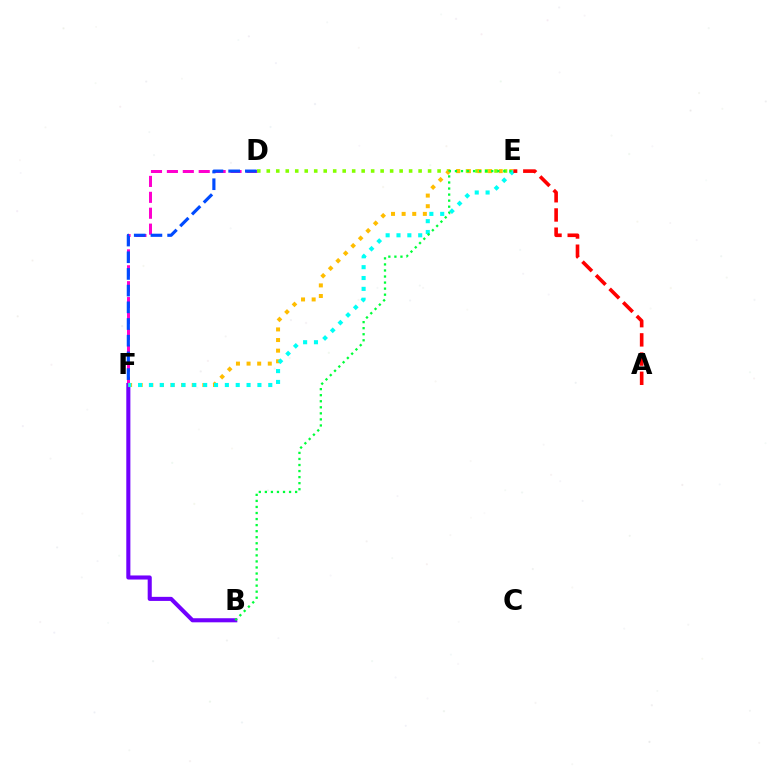{('D', 'F'): [{'color': '#ff00cf', 'line_style': 'dashed', 'thickness': 2.16}, {'color': '#004bff', 'line_style': 'dashed', 'thickness': 2.27}], ('B', 'F'): [{'color': '#7200ff', 'line_style': 'solid', 'thickness': 2.94}], ('D', 'E'): [{'color': '#84ff00', 'line_style': 'dotted', 'thickness': 2.58}], ('E', 'F'): [{'color': '#ffbd00', 'line_style': 'dotted', 'thickness': 2.88}, {'color': '#00fff6', 'line_style': 'dotted', 'thickness': 2.95}], ('A', 'E'): [{'color': '#ff0000', 'line_style': 'dashed', 'thickness': 2.61}], ('B', 'E'): [{'color': '#00ff39', 'line_style': 'dotted', 'thickness': 1.64}]}